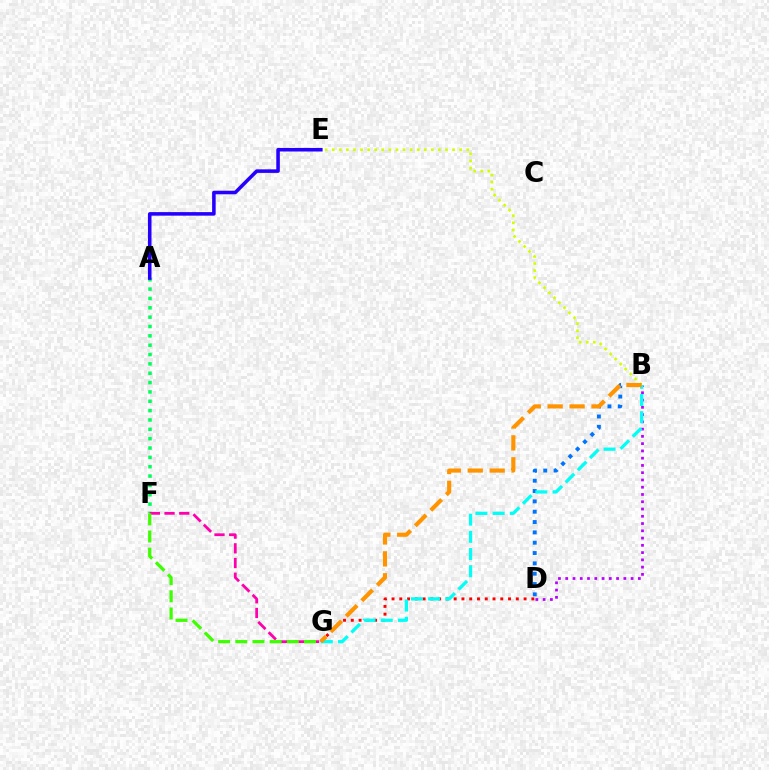{('B', 'D'): [{'color': '#0074ff', 'line_style': 'dotted', 'thickness': 2.81}, {'color': '#b900ff', 'line_style': 'dotted', 'thickness': 1.97}], ('D', 'G'): [{'color': '#ff0000', 'line_style': 'dotted', 'thickness': 2.11}], ('A', 'F'): [{'color': '#00ff5c', 'line_style': 'dotted', 'thickness': 2.54}], ('F', 'G'): [{'color': '#ff00ac', 'line_style': 'dashed', 'thickness': 2.0}, {'color': '#3dff00', 'line_style': 'dashed', 'thickness': 2.33}], ('B', 'G'): [{'color': '#00fff6', 'line_style': 'dashed', 'thickness': 2.34}, {'color': '#ff9400', 'line_style': 'dashed', 'thickness': 2.98}], ('B', 'E'): [{'color': '#d1ff00', 'line_style': 'dotted', 'thickness': 1.92}], ('A', 'E'): [{'color': '#2500ff', 'line_style': 'solid', 'thickness': 2.56}]}